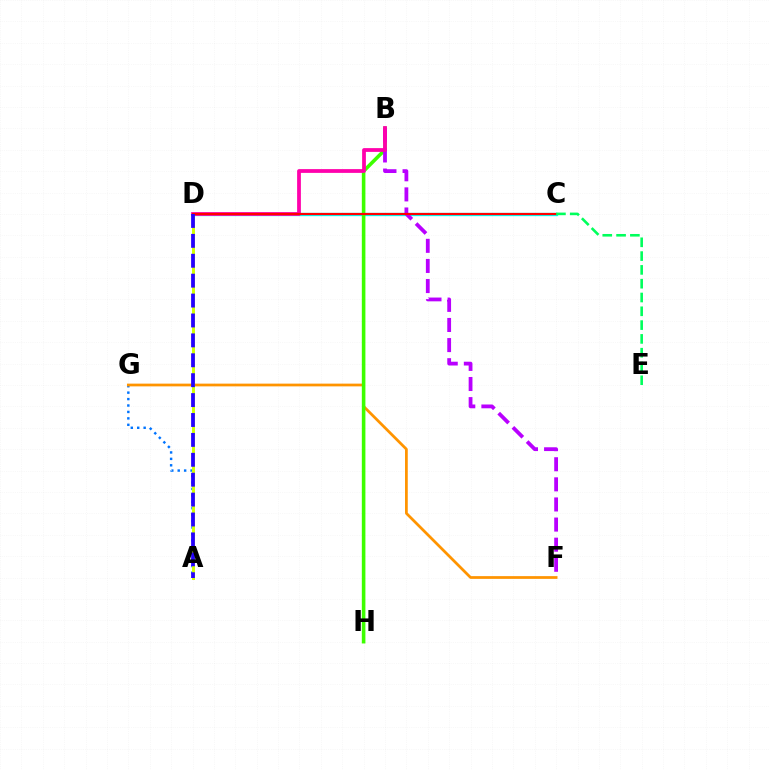{('A', 'G'): [{'color': '#0074ff', 'line_style': 'dotted', 'thickness': 1.75}], ('C', 'D'): [{'color': '#00fff6', 'line_style': 'solid', 'thickness': 2.38}, {'color': '#ff0000', 'line_style': 'solid', 'thickness': 1.57}], ('F', 'G'): [{'color': '#ff9400', 'line_style': 'solid', 'thickness': 1.98}], ('B', 'H'): [{'color': '#3dff00', 'line_style': 'solid', 'thickness': 2.58}], ('A', 'D'): [{'color': '#d1ff00', 'line_style': 'solid', 'thickness': 2.12}, {'color': '#2500ff', 'line_style': 'dashed', 'thickness': 2.7}], ('B', 'F'): [{'color': '#b900ff', 'line_style': 'dashed', 'thickness': 2.73}], ('B', 'D'): [{'color': '#ff00ac', 'line_style': 'solid', 'thickness': 2.71}], ('C', 'E'): [{'color': '#00ff5c', 'line_style': 'dashed', 'thickness': 1.87}]}